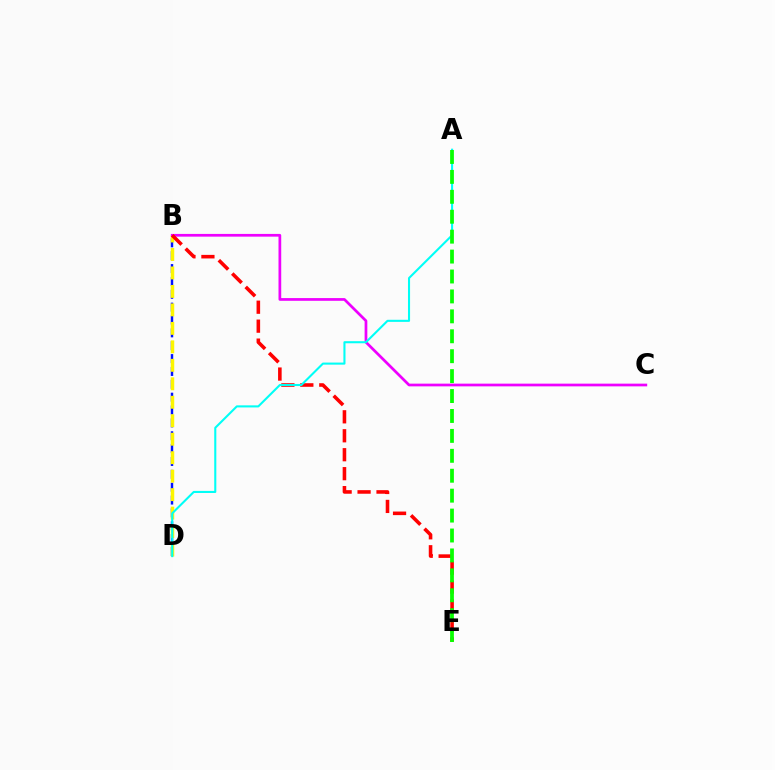{('B', 'D'): [{'color': '#0010ff', 'line_style': 'dashed', 'thickness': 1.75}, {'color': '#fcf500', 'line_style': 'dashed', 'thickness': 2.51}], ('B', 'C'): [{'color': '#ee00ff', 'line_style': 'solid', 'thickness': 1.96}], ('B', 'E'): [{'color': '#ff0000', 'line_style': 'dashed', 'thickness': 2.57}], ('A', 'D'): [{'color': '#00fff6', 'line_style': 'solid', 'thickness': 1.5}], ('A', 'E'): [{'color': '#08ff00', 'line_style': 'dashed', 'thickness': 2.71}]}